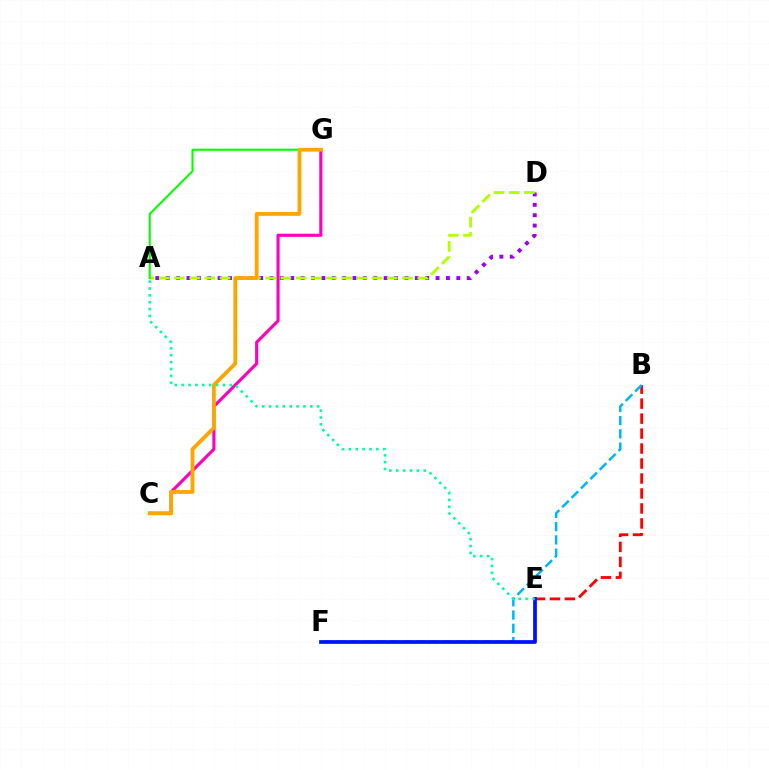{('A', 'D'): [{'color': '#9b00ff', 'line_style': 'dotted', 'thickness': 2.82}, {'color': '#b3ff00', 'line_style': 'dashed', 'thickness': 2.07}], ('B', 'E'): [{'color': '#ff0000', 'line_style': 'dashed', 'thickness': 2.03}], ('C', 'G'): [{'color': '#ff00bd', 'line_style': 'solid', 'thickness': 2.25}, {'color': '#ffa500', 'line_style': 'solid', 'thickness': 2.74}], ('A', 'G'): [{'color': '#08ff00', 'line_style': 'solid', 'thickness': 1.5}], ('B', 'F'): [{'color': '#00b5ff', 'line_style': 'dashed', 'thickness': 1.8}], ('E', 'F'): [{'color': '#0010ff', 'line_style': 'solid', 'thickness': 2.69}], ('A', 'E'): [{'color': '#00ff9d', 'line_style': 'dotted', 'thickness': 1.87}]}